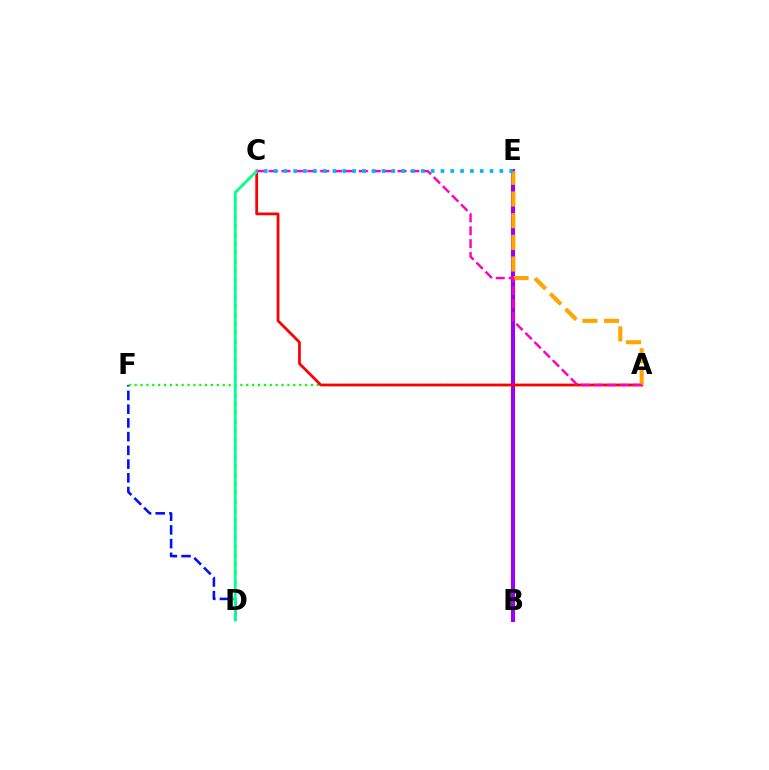{('D', 'F'): [{'color': '#0010ff', 'line_style': 'dashed', 'thickness': 1.86}], ('B', 'E'): [{'color': '#9b00ff', 'line_style': 'solid', 'thickness': 2.91}], ('A', 'F'): [{'color': '#08ff00', 'line_style': 'dotted', 'thickness': 1.6}], ('A', 'C'): [{'color': '#ff0000', 'line_style': 'solid', 'thickness': 1.98}, {'color': '#ff00bd', 'line_style': 'dashed', 'thickness': 1.75}], ('C', 'D'): [{'color': '#b3ff00', 'line_style': 'dotted', 'thickness': 2.42}, {'color': '#00ff9d', 'line_style': 'solid', 'thickness': 1.99}], ('A', 'E'): [{'color': '#ffa500', 'line_style': 'dashed', 'thickness': 2.94}], ('C', 'E'): [{'color': '#00b5ff', 'line_style': 'dotted', 'thickness': 2.67}]}